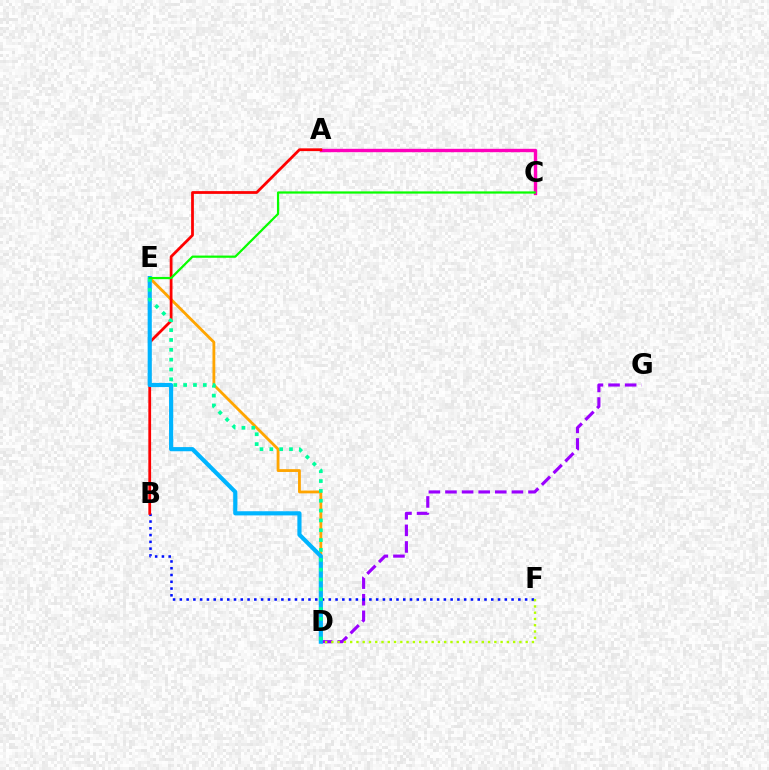{('D', 'G'): [{'color': '#9b00ff', 'line_style': 'dashed', 'thickness': 2.26}], ('A', 'C'): [{'color': '#ff00bd', 'line_style': 'solid', 'thickness': 2.43}], ('B', 'F'): [{'color': '#0010ff', 'line_style': 'dotted', 'thickness': 1.84}], ('D', 'F'): [{'color': '#b3ff00', 'line_style': 'dotted', 'thickness': 1.7}], ('D', 'E'): [{'color': '#ffa500', 'line_style': 'solid', 'thickness': 2.03}, {'color': '#00b5ff', 'line_style': 'solid', 'thickness': 2.99}, {'color': '#00ff9d', 'line_style': 'dotted', 'thickness': 2.67}], ('A', 'B'): [{'color': '#ff0000', 'line_style': 'solid', 'thickness': 1.99}], ('C', 'E'): [{'color': '#08ff00', 'line_style': 'solid', 'thickness': 1.61}]}